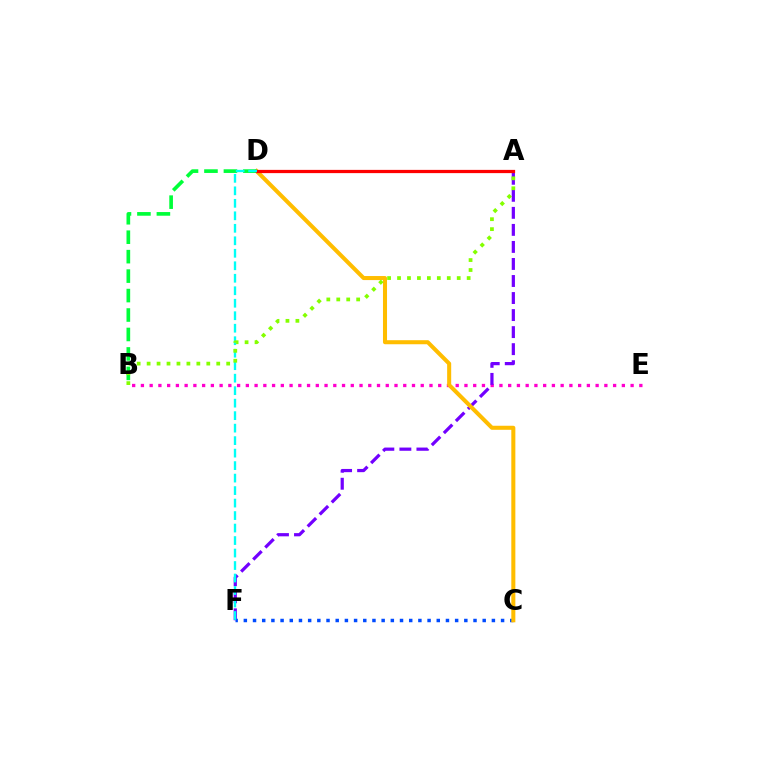{('B', 'E'): [{'color': '#ff00cf', 'line_style': 'dotted', 'thickness': 2.38}], ('A', 'F'): [{'color': '#7200ff', 'line_style': 'dashed', 'thickness': 2.31}], ('C', 'F'): [{'color': '#004bff', 'line_style': 'dotted', 'thickness': 2.5}], ('C', 'D'): [{'color': '#ffbd00', 'line_style': 'solid', 'thickness': 2.91}], ('B', 'D'): [{'color': '#00ff39', 'line_style': 'dashed', 'thickness': 2.64}], ('A', 'D'): [{'color': '#ff0000', 'line_style': 'solid', 'thickness': 2.34}], ('D', 'F'): [{'color': '#00fff6', 'line_style': 'dashed', 'thickness': 1.7}], ('A', 'B'): [{'color': '#84ff00', 'line_style': 'dotted', 'thickness': 2.7}]}